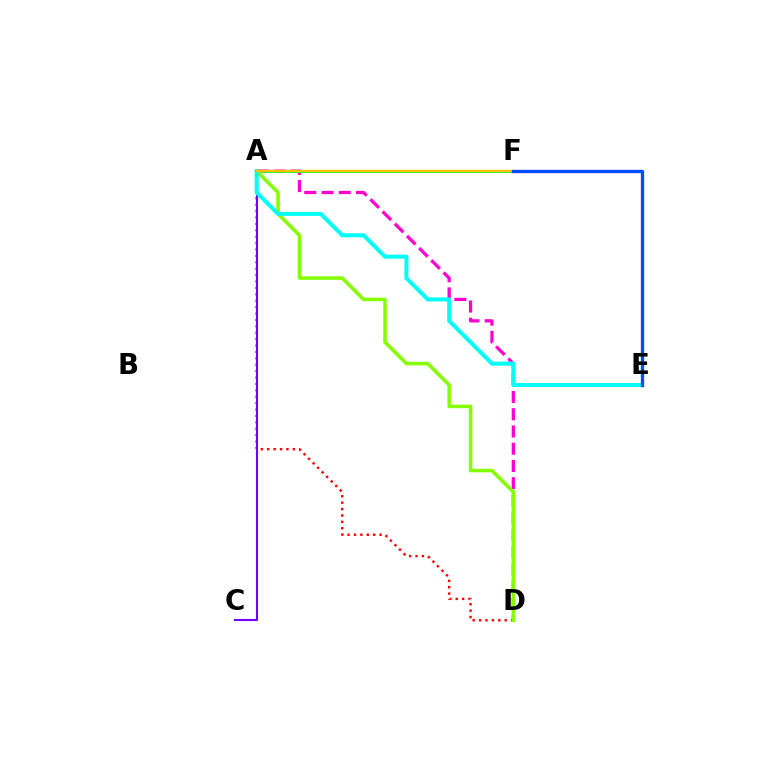{('A', 'D'): [{'color': '#ff0000', 'line_style': 'dotted', 'thickness': 1.74}, {'color': '#ff00cf', 'line_style': 'dashed', 'thickness': 2.34}, {'color': '#84ff00', 'line_style': 'solid', 'thickness': 2.55}], ('A', 'F'): [{'color': '#00ff39', 'line_style': 'solid', 'thickness': 2.13}, {'color': '#ffbd00', 'line_style': 'solid', 'thickness': 1.74}], ('A', 'C'): [{'color': '#7200ff', 'line_style': 'solid', 'thickness': 1.51}], ('A', 'E'): [{'color': '#00fff6', 'line_style': 'solid', 'thickness': 2.88}], ('E', 'F'): [{'color': '#004bff', 'line_style': 'solid', 'thickness': 2.38}]}